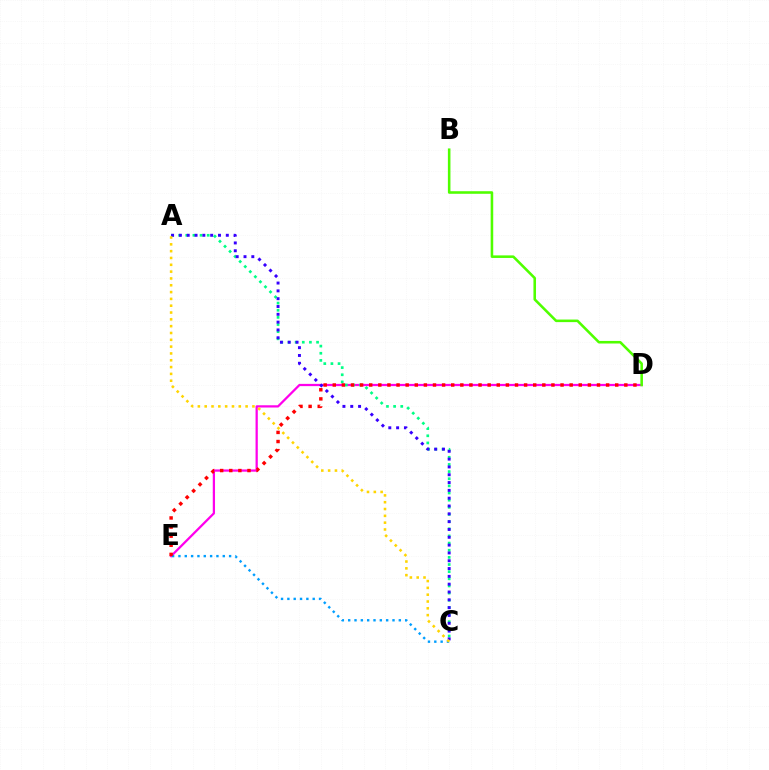{('D', 'E'): [{'color': '#ff00ed', 'line_style': 'solid', 'thickness': 1.62}, {'color': '#ff0000', 'line_style': 'dotted', 'thickness': 2.48}], ('C', 'E'): [{'color': '#009eff', 'line_style': 'dotted', 'thickness': 1.72}], ('A', 'C'): [{'color': '#00ff86', 'line_style': 'dotted', 'thickness': 1.94}, {'color': '#3700ff', 'line_style': 'dotted', 'thickness': 2.12}, {'color': '#ffd500', 'line_style': 'dotted', 'thickness': 1.85}], ('B', 'D'): [{'color': '#4fff00', 'line_style': 'solid', 'thickness': 1.85}]}